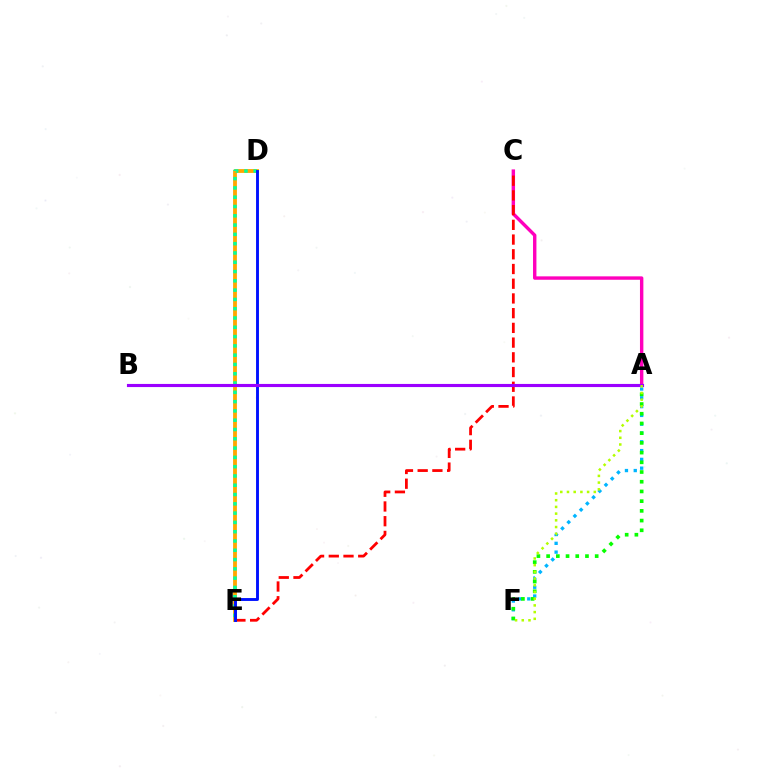{('D', 'E'): [{'color': '#ffa500', 'line_style': 'solid', 'thickness': 2.75}, {'color': '#00ff9d', 'line_style': 'dotted', 'thickness': 2.52}, {'color': '#0010ff', 'line_style': 'solid', 'thickness': 2.09}], ('A', 'C'): [{'color': '#ff00bd', 'line_style': 'solid', 'thickness': 2.45}], ('A', 'F'): [{'color': '#00b5ff', 'line_style': 'dotted', 'thickness': 2.39}, {'color': '#08ff00', 'line_style': 'dotted', 'thickness': 2.64}, {'color': '#b3ff00', 'line_style': 'dotted', 'thickness': 1.82}], ('C', 'E'): [{'color': '#ff0000', 'line_style': 'dashed', 'thickness': 2.0}], ('A', 'B'): [{'color': '#9b00ff', 'line_style': 'solid', 'thickness': 2.25}]}